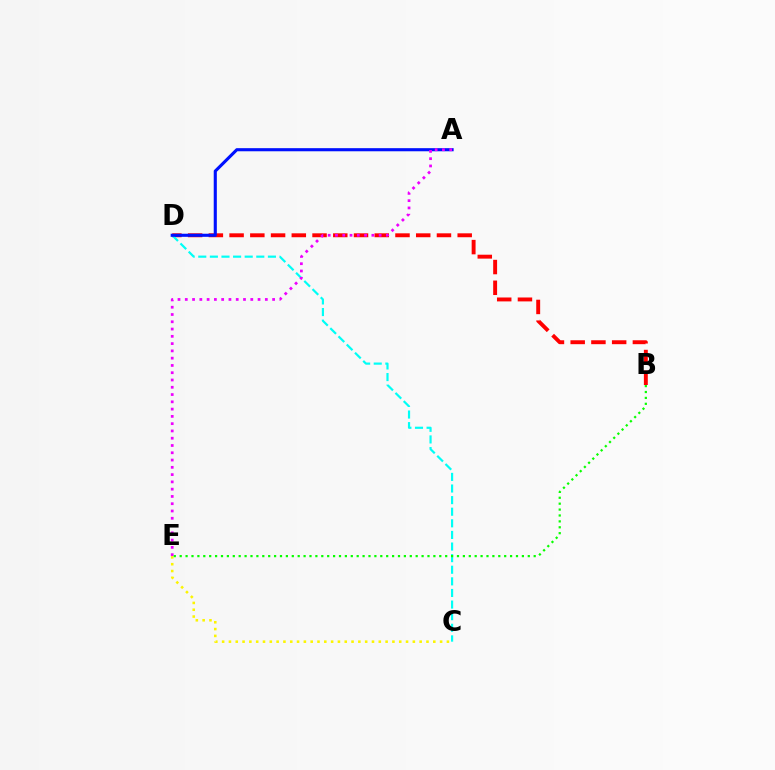{('C', 'E'): [{'color': '#fcf500', 'line_style': 'dotted', 'thickness': 1.85}], ('B', 'D'): [{'color': '#ff0000', 'line_style': 'dashed', 'thickness': 2.82}], ('C', 'D'): [{'color': '#00fff6', 'line_style': 'dashed', 'thickness': 1.58}], ('A', 'D'): [{'color': '#0010ff', 'line_style': 'solid', 'thickness': 2.24}], ('A', 'E'): [{'color': '#ee00ff', 'line_style': 'dotted', 'thickness': 1.98}], ('B', 'E'): [{'color': '#08ff00', 'line_style': 'dotted', 'thickness': 1.6}]}